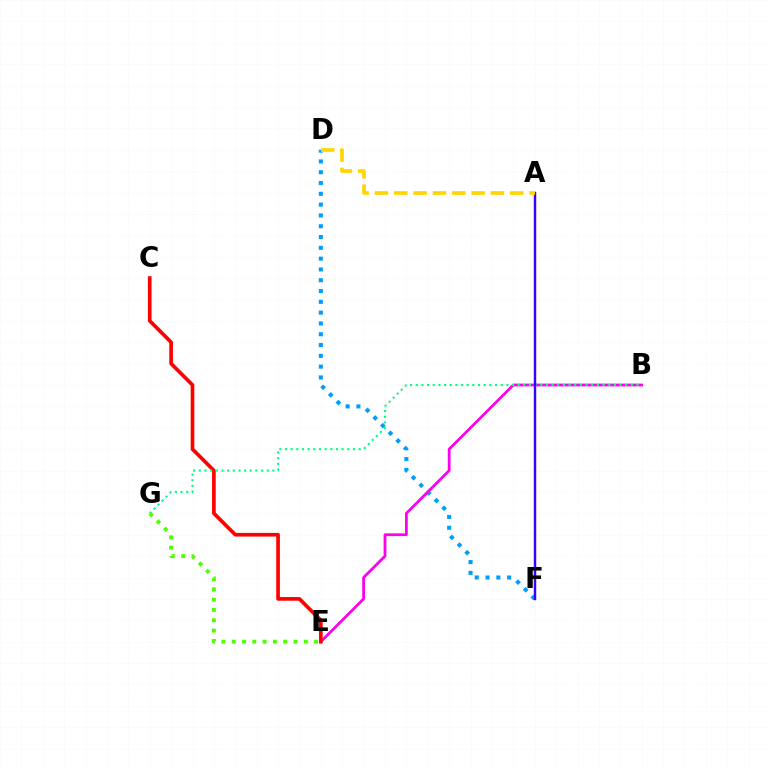{('D', 'F'): [{'color': '#009eff', 'line_style': 'dotted', 'thickness': 2.93}], ('B', 'E'): [{'color': '#ff00ed', 'line_style': 'solid', 'thickness': 2.01}], ('C', 'E'): [{'color': '#ff0000', 'line_style': 'solid', 'thickness': 2.64}], ('B', 'G'): [{'color': '#00ff86', 'line_style': 'dotted', 'thickness': 1.54}], ('A', 'F'): [{'color': '#3700ff', 'line_style': 'solid', 'thickness': 1.76}], ('E', 'G'): [{'color': '#4fff00', 'line_style': 'dotted', 'thickness': 2.8}], ('A', 'D'): [{'color': '#ffd500', 'line_style': 'dashed', 'thickness': 2.63}]}